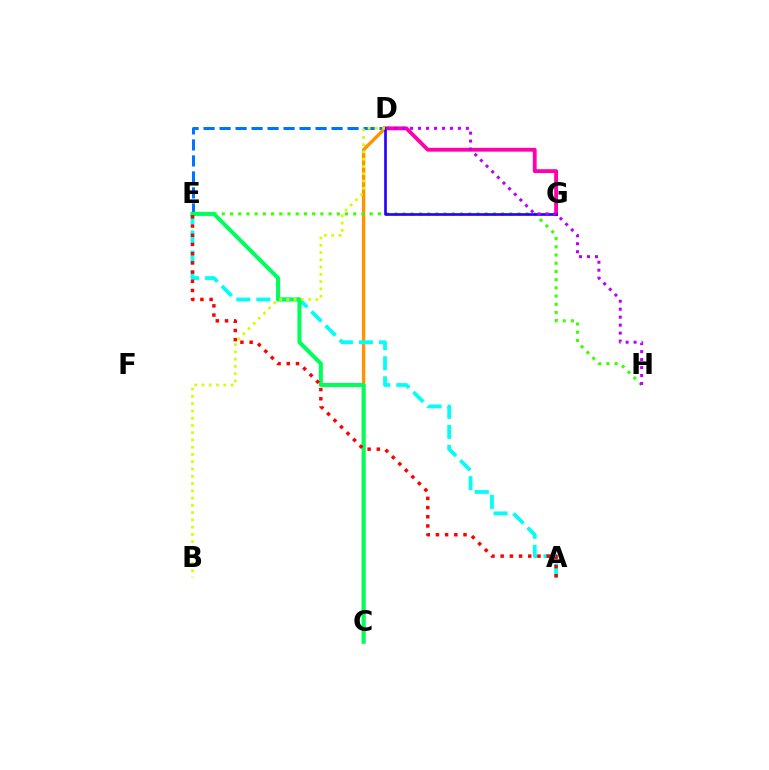{('D', 'E'): [{'color': '#0074ff', 'line_style': 'dashed', 'thickness': 2.17}], ('D', 'G'): [{'color': '#ff00ac', 'line_style': 'solid', 'thickness': 2.77}, {'color': '#2500ff', 'line_style': 'solid', 'thickness': 1.91}], ('C', 'D'): [{'color': '#ff9400', 'line_style': 'solid', 'thickness': 2.43}], ('E', 'H'): [{'color': '#3dff00', 'line_style': 'dotted', 'thickness': 2.23}], ('D', 'H'): [{'color': '#b900ff', 'line_style': 'dotted', 'thickness': 2.17}], ('A', 'E'): [{'color': '#00fff6', 'line_style': 'dashed', 'thickness': 2.72}, {'color': '#ff0000', 'line_style': 'dotted', 'thickness': 2.5}], ('C', 'E'): [{'color': '#00ff5c', 'line_style': 'solid', 'thickness': 2.93}], ('B', 'D'): [{'color': '#d1ff00', 'line_style': 'dotted', 'thickness': 1.97}]}